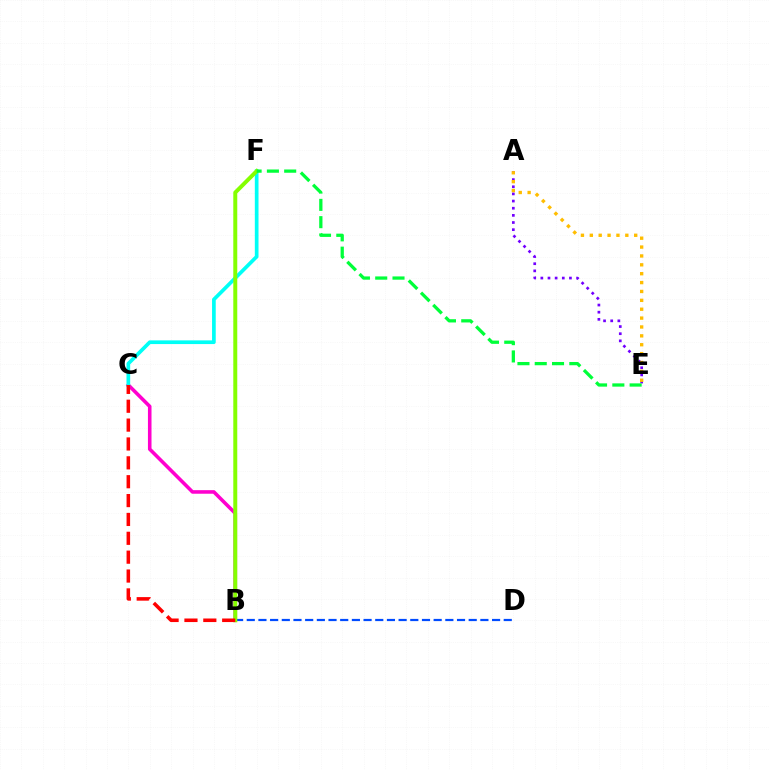{('A', 'E'): [{'color': '#7200ff', 'line_style': 'dotted', 'thickness': 1.94}, {'color': '#ffbd00', 'line_style': 'dotted', 'thickness': 2.41}], ('B', 'C'): [{'color': '#ff00cf', 'line_style': 'solid', 'thickness': 2.57}, {'color': '#ff0000', 'line_style': 'dashed', 'thickness': 2.56}], ('B', 'D'): [{'color': '#004bff', 'line_style': 'dashed', 'thickness': 1.59}], ('C', 'F'): [{'color': '#00fff6', 'line_style': 'solid', 'thickness': 2.66}], ('B', 'F'): [{'color': '#84ff00', 'line_style': 'solid', 'thickness': 2.86}], ('E', 'F'): [{'color': '#00ff39', 'line_style': 'dashed', 'thickness': 2.35}]}